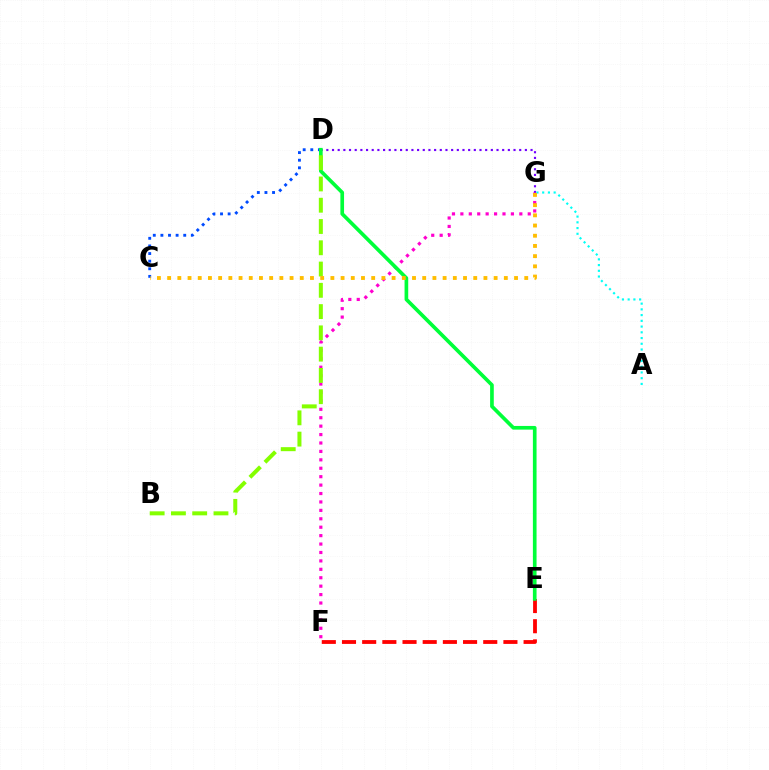{('C', 'D'): [{'color': '#004bff', 'line_style': 'dotted', 'thickness': 2.07}], ('D', 'G'): [{'color': '#7200ff', 'line_style': 'dotted', 'thickness': 1.54}], ('F', 'G'): [{'color': '#ff00cf', 'line_style': 'dotted', 'thickness': 2.29}], ('E', 'F'): [{'color': '#ff0000', 'line_style': 'dashed', 'thickness': 2.74}], ('D', 'E'): [{'color': '#00ff39', 'line_style': 'solid', 'thickness': 2.64}], ('A', 'G'): [{'color': '#00fff6', 'line_style': 'dotted', 'thickness': 1.56}], ('B', 'D'): [{'color': '#84ff00', 'line_style': 'dashed', 'thickness': 2.89}], ('C', 'G'): [{'color': '#ffbd00', 'line_style': 'dotted', 'thickness': 2.77}]}